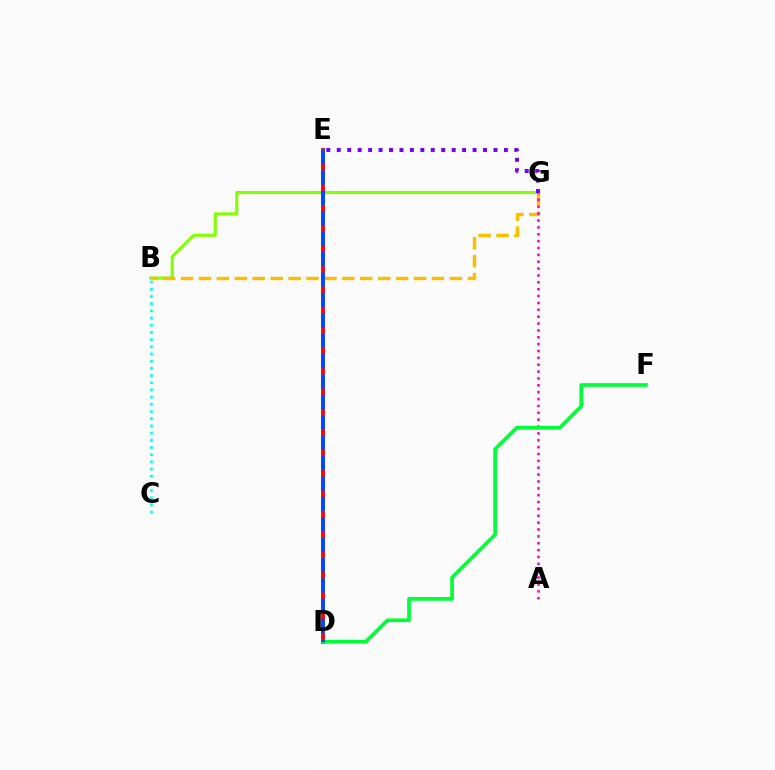{('B', 'G'): [{'color': '#84ff00', 'line_style': 'solid', 'thickness': 2.22}, {'color': '#ffbd00', 'line_style': 'dashed', 'thickness': 2.44}], ('E', 'G'): [{'color': '#7200ff', 'line_style': 'dotted', 'thickness': 2.84}], ('B', 'C'): [{'color': '#00fff6', 'line_style': 'dotted', 'thickness': 1.95}], ('D', 'E'): [{'color': '#ff0000', 'line_style': 'solid', 'thickness': 2.76}, {'color': '#004bff', 'line_style': 'dashed', 'thickness': 2.77}], ('A', 'G'): [{'color': '#ff00cf', 'line_style': 'dotted', 'thickness': 1.87}], ('D', 'F'): [{'color': '#00ff39', 'line_style': 'solid', 'thickness': 2.67}]}